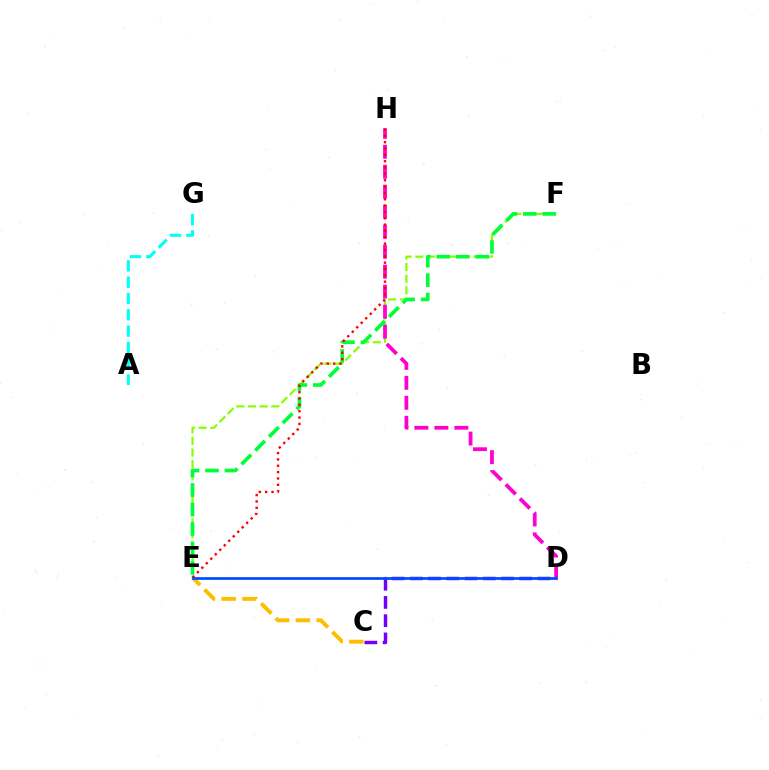{('C', 'D'): [{'color': '#7200ff', 'line_style': 'dashed', 'thickness': 2.48}], ('E', 'F'): [{'color': '#84ff00', 'line_style': 'dashed', 'thickness': 1.58}, {'color': '#00ff39', 'line_style': 'dashed', 'thickness': 2.65}], ('D', 'H'): [{'color': '#ff00cf', 'line_style': 'dashed', 'thickness': 2.72}], ('C', 'E'): [{'color': '#ffbd00', 'line_style': 'dashed', 'thickness': 2.82}], ('A', 'G'): [{'color': '#00fff6', 'line_style': 'dashed', 'thickness': 2.22}], ('E', 'H'): [{'color': '#ff0000', 'line_style': 'dotted', 'thickness': 1.72}], ('D', 'E'): [{'color': '#004bff', 'line_style': 'solid', 'thickness': 1.96}]}